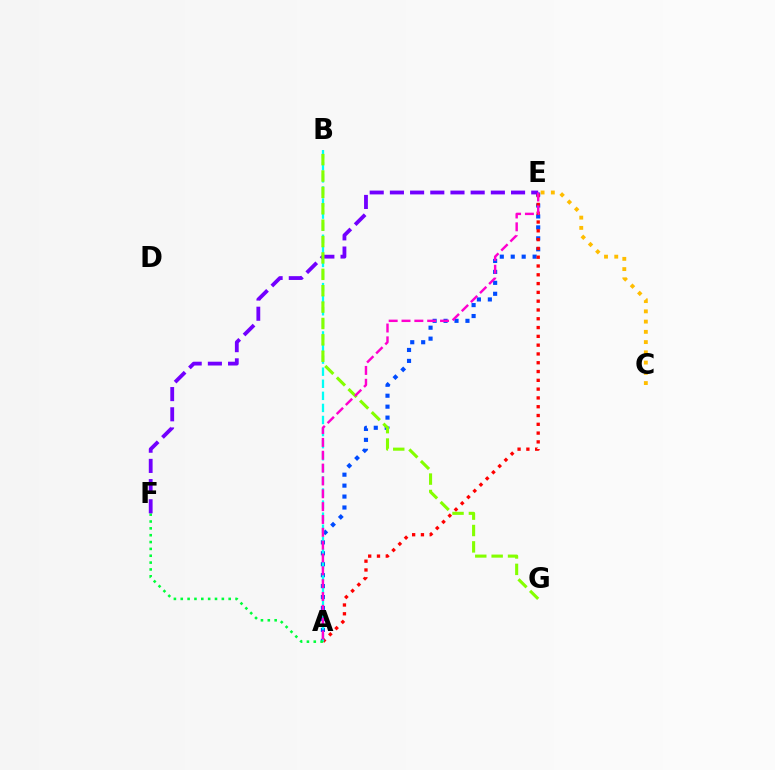{('A', 'E'): [{'color': '#004bff', 'line_style': 'dotted', 'thickness': 2.97}, {'color': '#ff0000', 'line_style': 'dotted', 'thickness': 2.39}, {'color': '#ff00cf', 'line_style': 'dashed', 'thickness': 1.74}], ('A', 'B'): [{'color': '#00fff6', 'line_style': 'dashed', 'thickness': 1.64}], ('C', 'E'): [{'color': '#ffbd00', 'line_style': 'dotted', 'thickness': 2.78}], ('A', 'F'): [{'color': '#00ff39', 'line_style': 'dotted', 'thickness': 1.86}], ('E', 'F'): [{'color': '#7200ff', 'line_style': 'dashed', 'thickness': 2.74}], ('B', 'G'): [{'color': '#84ff00', 'line_style': 'dashed', 'thickness': 2.23}]}